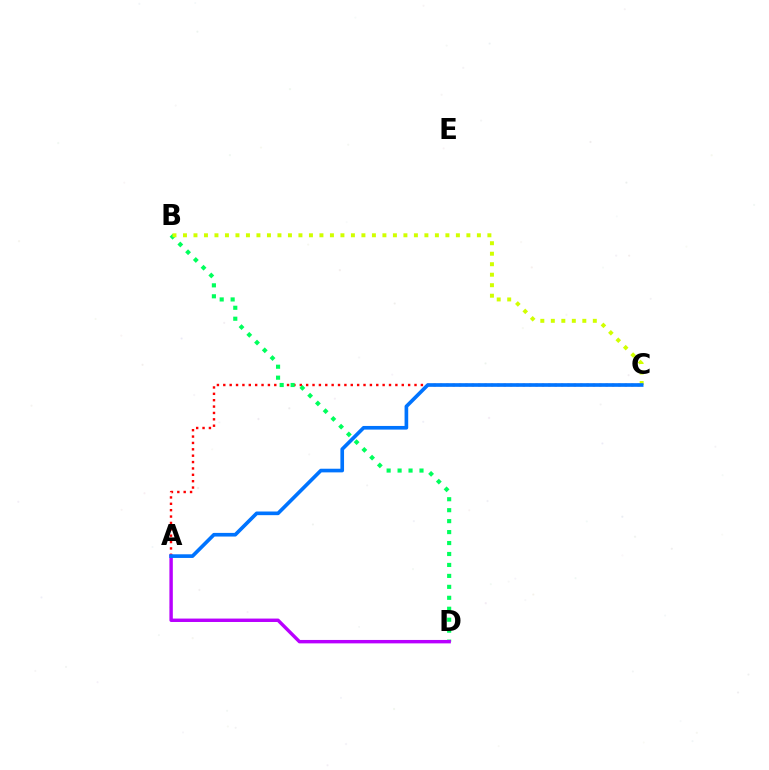{('A', 'C'): [{'color': '#ff0000', 'line_style': 'dotted', 'thickness': 1.73}, {'color': '#0074ff', 'line_style': 'solid', 'thickness': 2.63}], ('B', 'D'): [{'color': '#00ff5c', 'line_style': 'dotted', 'thickness': 2.98}], ('A', 'D'): [{'color': '#b900ff', 'line_style': 'solid', 'thickness': 2.46}], ('B', 'C'): [{'color': '#d1ff00', 'line_style': 'dotted', 'thickness': 2.85}]}